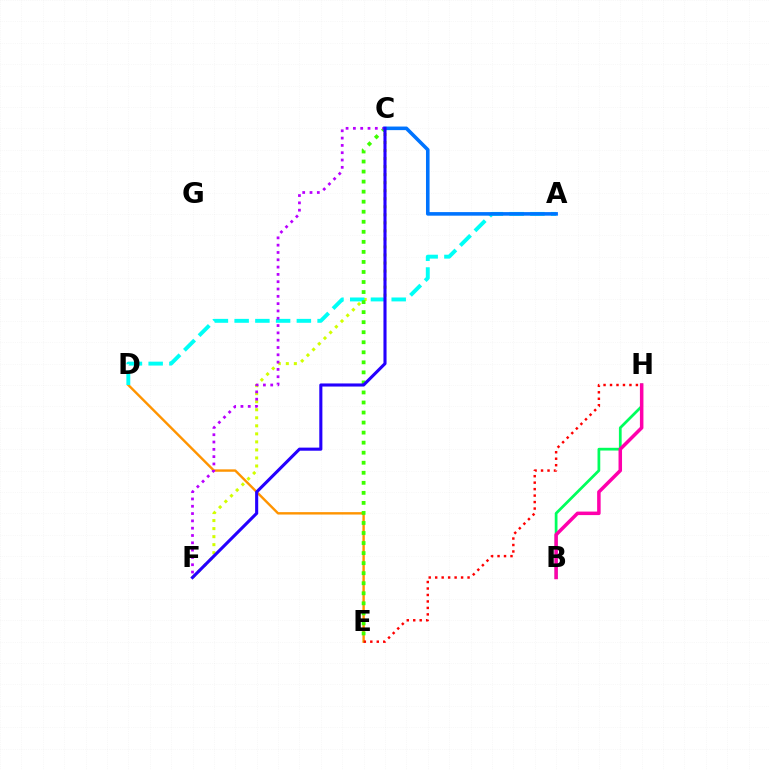{('B', 'H'): [{'color': '#00ff5c', 'line_style': 'solid', 'thickness': 1.97}, {'color': '#ff00ac', 'line_style': 'solid', 'thickness': 2.53}], ('D', 'E'): [{'color': '#ff9400', 'line_style': 'solid', 'thickness': 1.73}], ('E', 'H'): [{'color': '#ff0000', 'line_style': 'dotted', 'thickness': 1.76}], ('C', 'F'): [{'color': '#d1ff00', 'line_style': 'dotted', 'thickness': 2.18}, {'color': '#b900ff', 'line_style': 'dotted', 'thickness': 1.99}, {'color': '#2500ff', 'line_style': 'solid', 'thickness': 2.23}], ('A', 'D'): [{'color': '#00fff6', 'line_style': 'dashed', 'thickness': 2.82}], ('C', 'E'): [{'color': '#3dff00', 'line_style': 'dotted', 'thickness': 2.73}], ('A', 'C'): [{'color': '#0074ff', 'line_style': 'solid', 'thickness': 2.58}]}